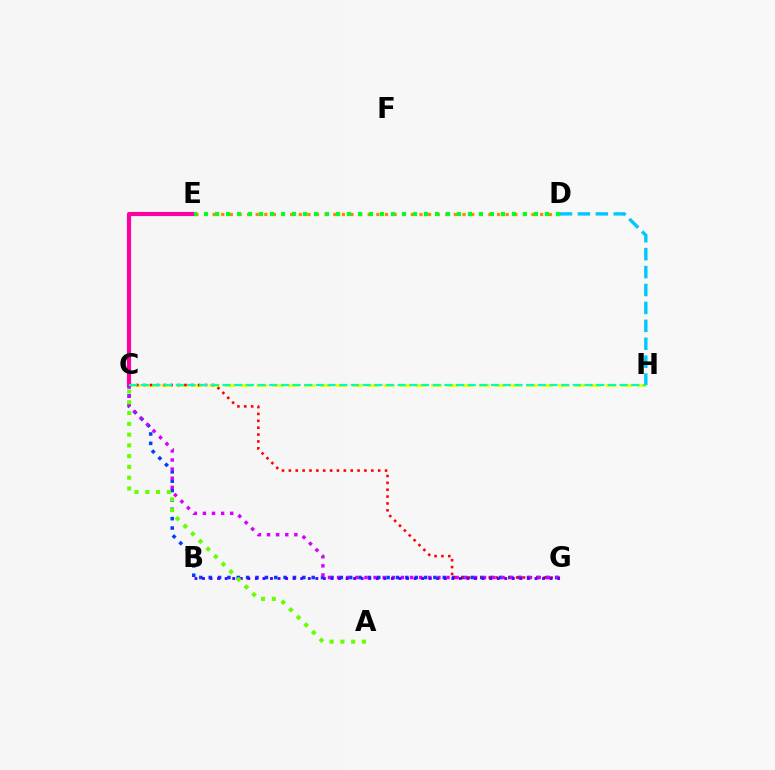{('D', 'E'): [{'color': '#ff8800', 'line_style': 'dotted', 'thickness': 2.34}, {'color': '#00ff27', 'line_style': 'dotted', 'thickness': 2.99}], ('C', 'G'): [{'color': '#003fff', 'line_style': 'dotted', 'thickness': 2.54}, {'color': '#ff0000', 'line_style': 'dotted', 'thickness': 1.87}, {'color': '#d600ff', 'line_style': 'dotted', 'thickness': 2.48}], ('C', 'E'): [{'color': '#ff00a0', 'line_style': 'solid', 'thickness': 2.98}], ('C', 'H'): [{'color': '#eeff00', 'line_style': 'dashed', 'thickness': 2.16}, {'color': '#00ffaf', 'line_style': 'dashed', 'thickness': 1.59}], ('D', 'H'): [{'color': '#00c7ff', 'line_style': 'dashed', 'thickness': 2.44}], ('B', 'G'): [{'color': '#4f00ff', 'line_style': 'dotted', 'thickness': 2.05}], ('A', 'C'): [{'color': '#66ff00', 'line_style': 'dotted', 'thickness': 2.93}]}